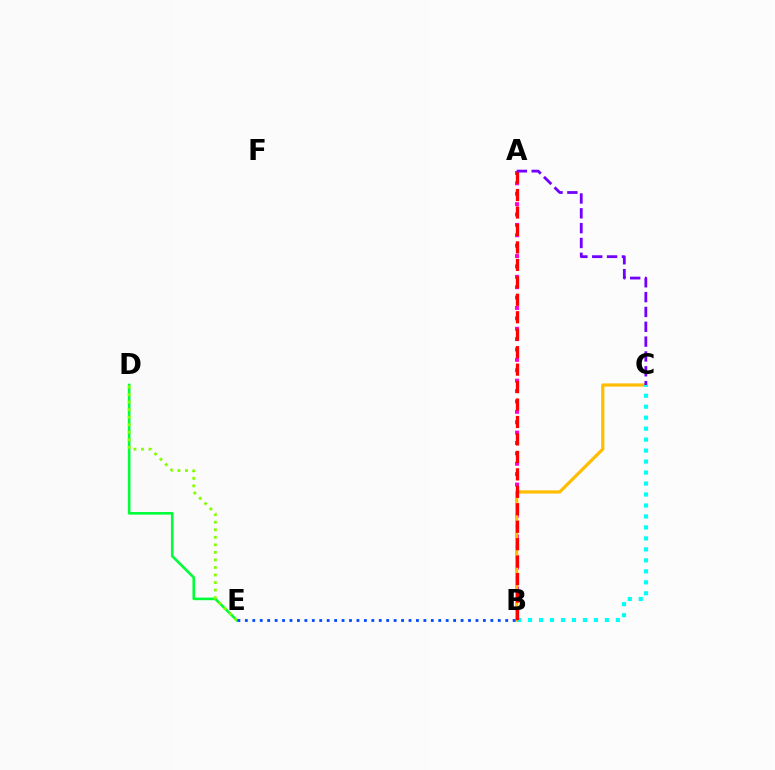{('D', 'E'): [{'color': '#00ff39', 'line_style': 'solid', 'thickness': 1.88}, {'color': '#84ff00', 'line_style': 'dotted', 'thickness': 2.05}], ('A', 'B'): [{'color': '#ff00cf', 'line_style': 'dotted', 'thickness': 2.82}, {'color': '#ff0000', 'line_style': 'dashed', 'thickness': 2.37}], ('B', 'C'): [{'color': '#ffbd00', 'line_style': 'solid', 'thickness': 2.3}, {'color': '#00fff6', 'line_style': 'dotted', 'thickness': 2.98}], ('B', 'E'): [{'color': '#004bff', 'line_style': 'dotted', 'thickness': 2.02}], ('A', 'C'): [{'color': '#7200ff', 'line_style': 'dashed', 'thickness': 2.02}]}